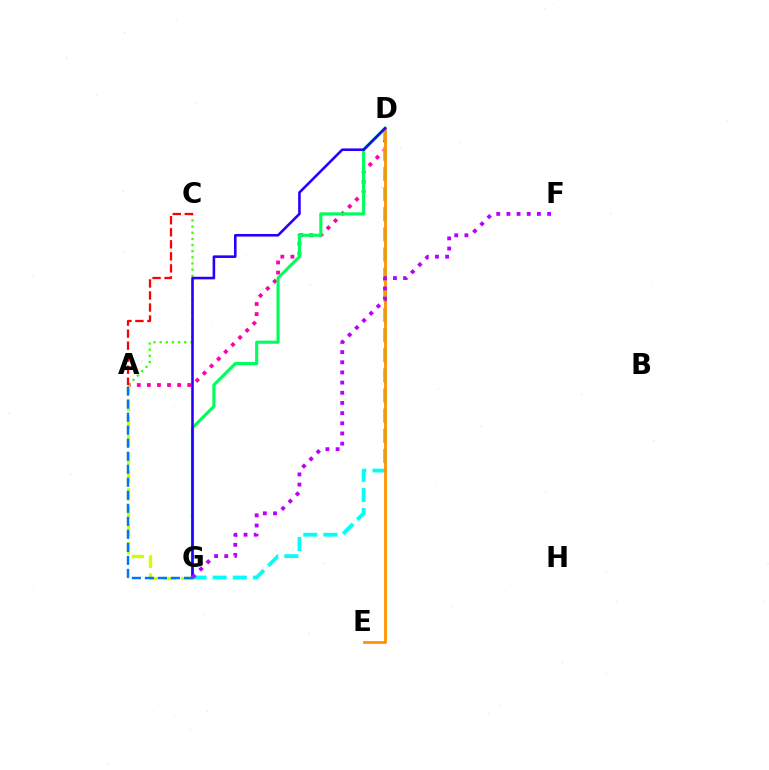{('A', 'D'): [{'color': '#ff00ac', 'line_style': 'dotted', 'thickness': 2.74}], ('A', 'C'): [{'color': '#3dff00', 'line_style': 'dotted', 'thickness': 1.67}, {'color': '#ff0000', 'line_style': 'dashed', 'thickness': 1.63}], ('D', 'G'): [{'color': '#00fff6', 'line_style': 'dashed', 'thickness': 2.74}, {'color': '#00ff5c', 'line_style': 'solid', 'thickness': 2.26}, {'color': '#2500ff', 'line_style': 'solid', 'thickness': 1.87}], ('D', 'E'): [{'color': '#ff9400', 'line_style': 'solid', 'thickness': 2.03}], ('A', 'G'): [{'color': '#d1ff00', 'line_style': 'dashed', 'thickness': 2.43}, {'color': '#0074ff', 'line_style': 'dashed', 'thickness': 1.77}], ('F', 'G'): [{'color': '#b900ff', 'line_style': 'dotted', 'thickness': 2.76}]}